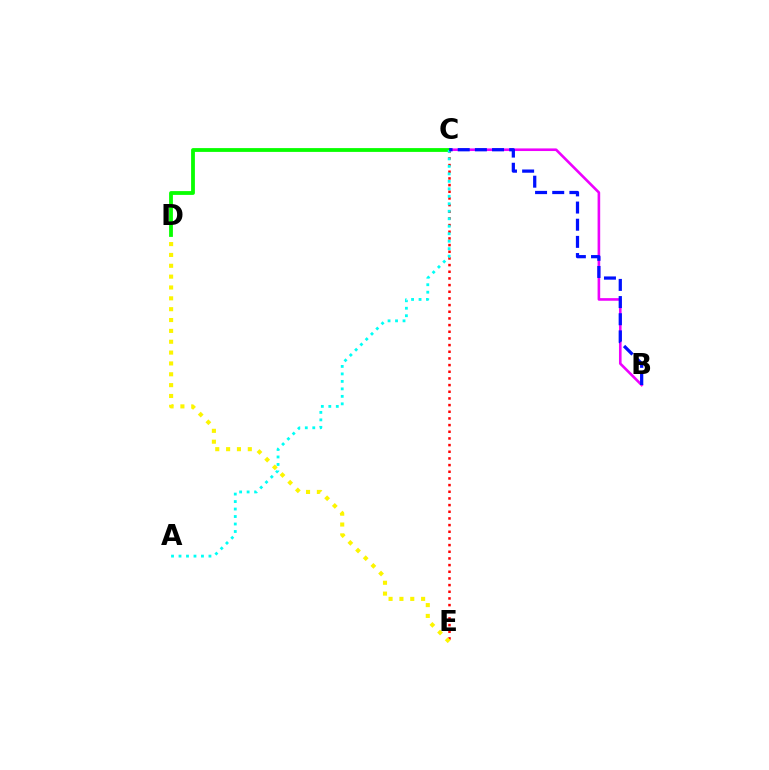{('C', 'E'): [{'color': '#ff0000', 'line_style': 'dotted', 'thickness': 1.81}], ('D', 'E'): [{'color': '#fcf500', 'line_style': 'dotted', 'thickness': 2.95}], ('B', 'C'): [{'color': '#ee00ff', 'line_style': 'solid', 'thickness': 1.88}, {'color': '#0010ff', 'line_style': 'dashed', 'thickness': 2.33}], ('C', 'D'): [{'color': '#08ff00', 'line_style': 'solid', 'thickness': 2.74}], ('A', 'C'): [{'color': '#00fff6', 'line_style': 'dotted', 'thickness': 2.03}]}